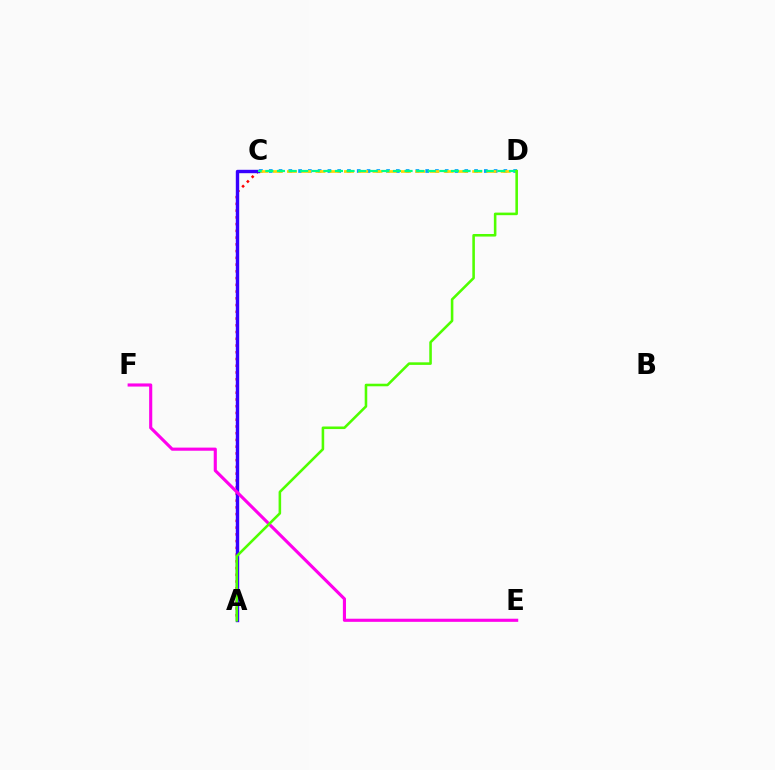{('A', 'C'): [{'color': '#ff0000', 'line_style': 'dotted', 'thickness': 1.83}, {'color': '#3700ff', 'line_style': 'solid', 'thickness': 2.45}], ('C', 'D'): [{'color': '#009eff', 'line_style': 'dotted', 'thickness': 2.66}, {'color': '#ffd500', 'line_style': 'dashed', 'thickness': 1.94}, {'color': '#00ff86', 'line_style': 'dashed', 'thickness': 1.58}], ('E', 'F'): [{'color': '#ff00ed', 'line_style': 'solid', 'thickness': 2.25}], ('A', 'D'): [{'color': '#4fff00', 'line_style': 'solid', 'thickness': 1.85}]}